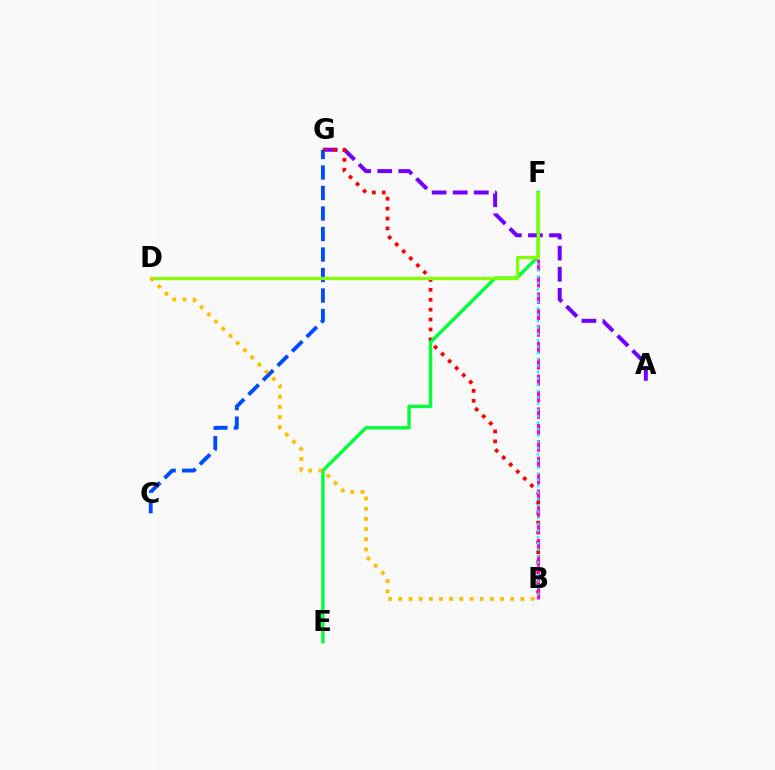{('A', 'G'): [{'color': '#7200ff', 'line_style': 'dashed', 'thickness': 2.86}], ('B', 'G'): [{'color': '#ff0000', 'line_style': 'dotted', 'thickness': 2.69}], ('E', 'F'): [{'color': '#00ff39', 'line_style': 'solid', 'thickness': 2.44}], ('B', 'F'): [{'color': '#ff00cf', 'line_style': 'dashed', 'thickness': 2.23}, {'color': '#00fff6', 'line_style': 'dotted', 'thickness': 1.72}], ('C', 'G'): [{'color': '#004bff', 'line_style': 'dashed', 'thickness': 2.78}], ('D', 'F'): [{'color': '#84ff00', 'line_style': 'solid', 'thickness': 2.29}], ('B', 'D'): [{'color': '#ffbd00', 'line_style': 'dotted', 'thickness': 2.76}]}